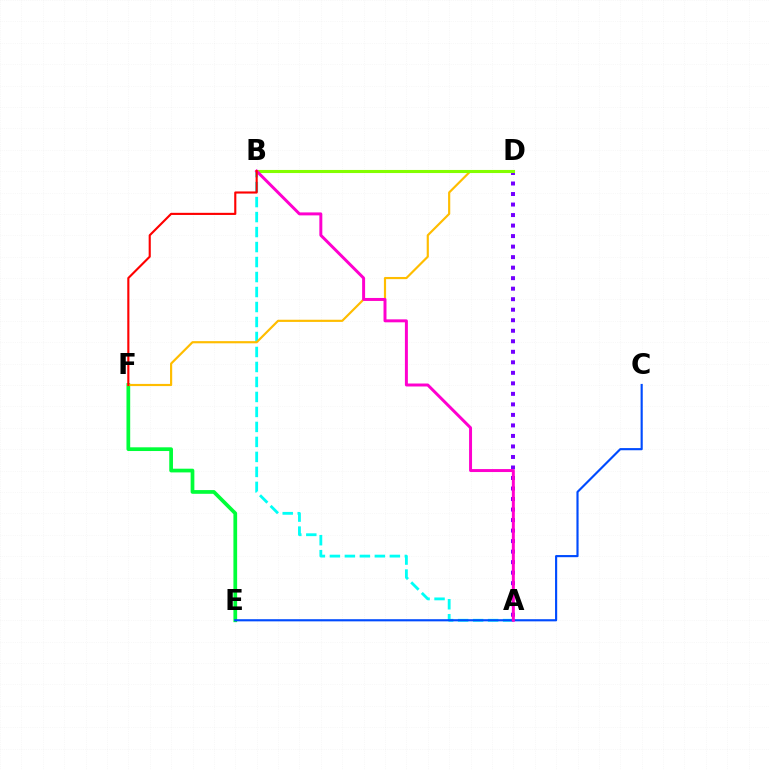{('A', 'B'): [{'color': '#00fff6', 'line_style': 'dashed', 'thickness': 2.04}, {'color': '#ff00cf', 'line_style': 'solid', 'thickness': 2.14}], ('E', 'F'): [{'color': '#00ff39', 'line_style': 'solid', 'thickness': 2.68}], ('D', 'F'): [{'color': '#ffbd00', 'line_style': 'solid', 'thickness': 1.56}], ('C', 'E'): [{'color': '#004bff', 'line_style': 'solid', 'thickness': 1.55}], ('A', 'D'): [{'color': '#7200ff', 'line_style': 'dotted', 'thickness': 2.86}], ('B', 'D'): [{'color': '#84ff00', 'line_style': 'solid', 'thickness': 2.23}], ('B', 'F'): [{'color': '#ff0000', 'line_style': 'solid', 'thickness': 1.53}]}